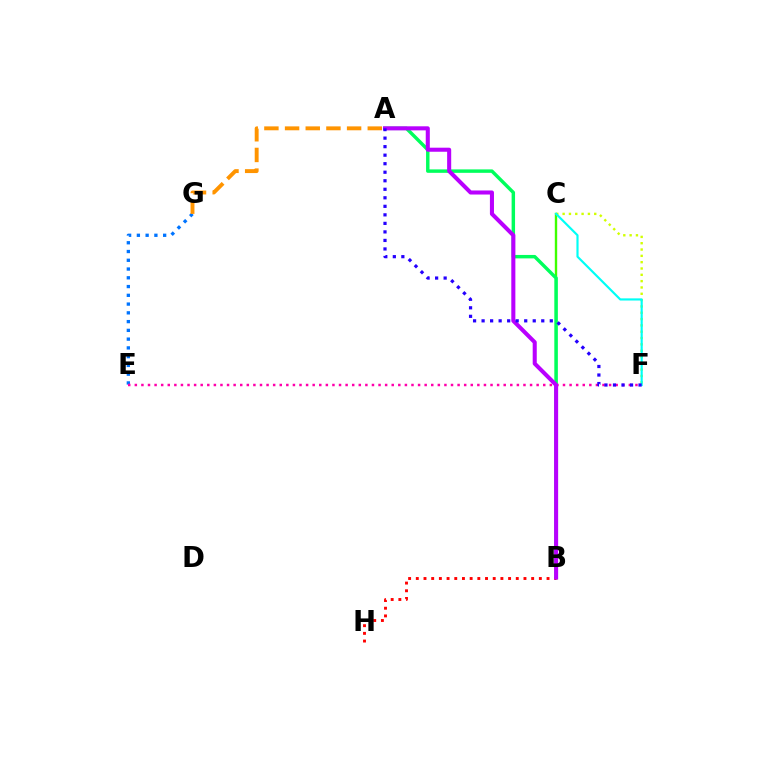{('C', 'F'): [{'color': '#d1ff00', 'line_style': 'dotted', 'thickness': 1.72}, {'color': '#00fff6', 'line_style': 'solid', 'thickness': 1.56}], ('E', 'G'): [{'color': '#0074ff', 'line_style': 'dotted', 'thickness': 2.38}], ('E', 'F'): [{'color': '#ff00ac', 'line_style': 'dotted', 'thickness': 1.79}], ('A', 'G'): [{'color': '#ff9400', 'line_style': 'dashed', 'thickness': 2.81}], ('B', 'C'): [{'color': '#3dff00', 'line_style': 'solid', 'thickness': 1.72}], ('A', 'B'): [{'color': '#00ff5c', 'line_style': 'solid', 'thickness': 2.48}, {'color': '#b900ff', 'line_style': 'solid', 'thickness': 2.92}], ('B', 'H'): [{'color': '#ff0000', 'line_style': 'dotted', 'thickness': 2.09}], ('A', 'F'): [{'color': '#2500ff', 'line_style': 'dotted', 'thickness': 2.32}]}